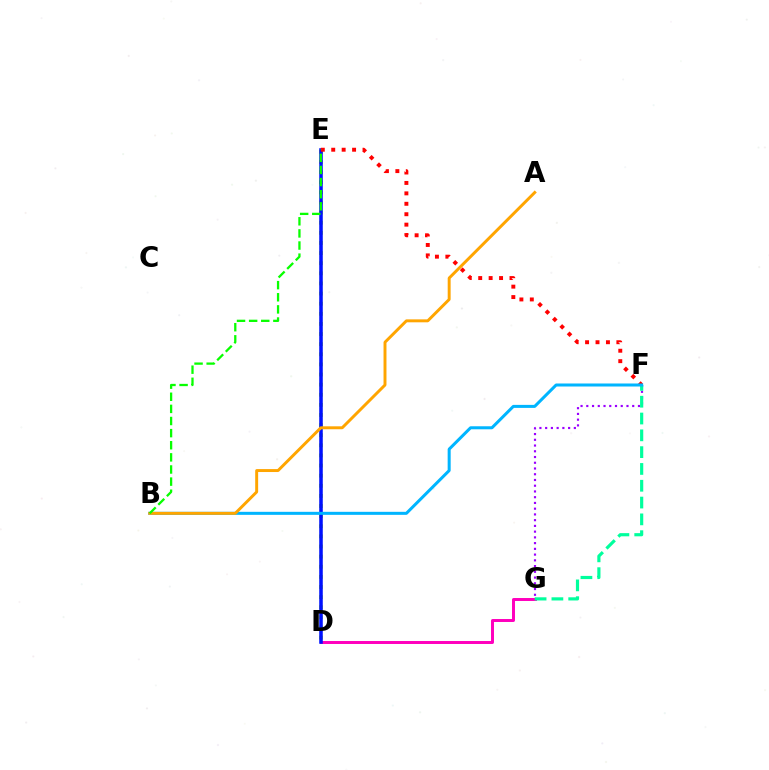{('D', 'E'): [{'color': '#b3ff00', 'line_style': 'dotted', 'thickness': 2.75}, {'color': '#0010ff', 'line_style': 'solid', 'thickness': 2.55}], ('D', 'G'): [{'color': '#ff00bd', 'line_style': 'solid', 'thickness': 2.14}], ('E', 'F'): [{'color': '#ff0000', 'line_style': 'dotted', 'thickness': 2.83}], ('F', 'G'): [{'color': '#9b00ff', 'line_style': 'dotted', 'thickness': 1.56}, {'color': '#00ff9d', 'line_style': 'dashed', 'thickness': 2.28}], ('B', 'F'): [{'color': '#00b5ff', 'line_style': 'solid', 'thickness': 2.17}], ('A', 'B'): [{'color': '#ffa500', 'line_style': 'solid', 'thickness': 2.12}], ('B', 'E'): [{'color': '#08ff00', 'line_style': 'dashed', 'thickness': 1.65}]}